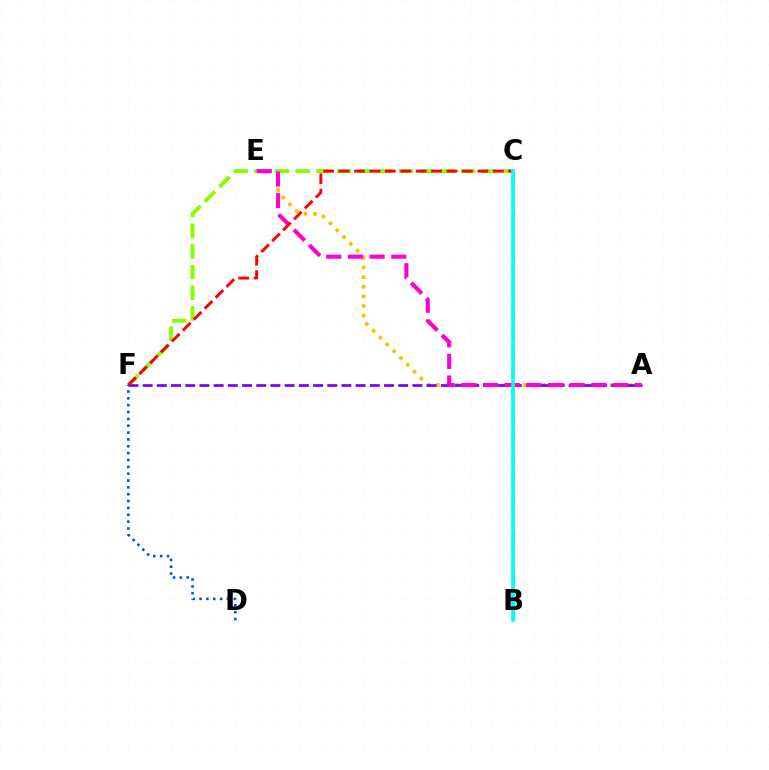{('A', 'E'): [{'color': '#ffbd00', 'line_style': 'dotted', 'thickness': 2.62}, {'color': '#ff00cf', 'line_style': 'dashed', 'thickness': 2.94}], ('C', 'F'): [{'color': '#84ff00', 'line_style': 'dashed', 'thickness': 2.81}, {'color': '#ff0000', 'line_style': 'dashed', 'thickness': 2.1}], ('A', 'F'): [{'color': '#7200ff', 'line_style': 'dashed', 'thickness': 1.93}], ('D', 'F'): [{'color': '#004bff', 'line_style': 'dotted', 'thickness': 1.86}], ('B', 'C'): [{'color': '#00ff39', 'line_style': 'dashed', 'thickness': 1.81}, {'color': '#00fff6', 'line_style': 'solid', 'thickness': 2.64}]}